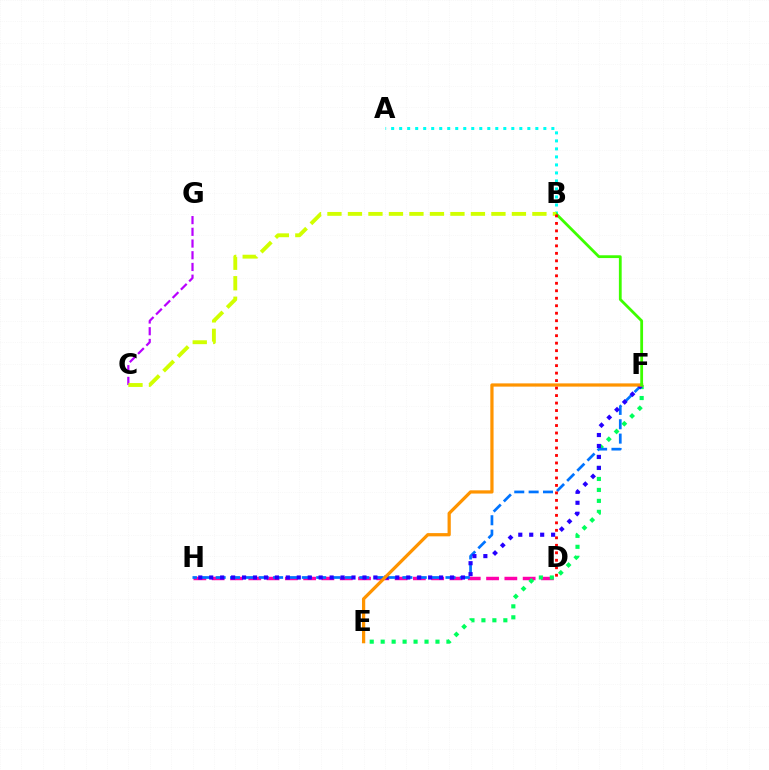{('D', 'H'): [{'color': '#ff00ac', 'line_style': 'dashed', 'thickness': 2.48}], ('E', 'F'): [{'color': '#00ff5c', 'line_style': 'dotted', 'thickness': 2.98}, {'color': '#ff9400', 'line_style': 'solid', 'thickness': 2.33}], ('C', 'G'): [{'color': '#b900ff', 'line_style': 'dashed', 'thickness': 1.59}], ('A', 'B'): [{'color': '#00fff6', 'line_style': 'dotted', 'thickness': 2.18}], ('F', 'H'): [{'color': '#0074ff', 'line_style': 'dashed', 'thickness': 1.95}, {'color': '#2500ff', 'line_style': 'dotted', 'thickness': 2.97}], ('B', 'F'): [{'color': '#3dff00', 'line_style': 'solid', 'thickness': 2.01}], ('B', 'C'): [{'color': '#d1ff00', 'line_style': 'dashed', 'thickness': 2.78}], ('B', 'D'): [{'color': '#ff0000', 'line_style': 'dotted', 'thickness': 2.03}]}